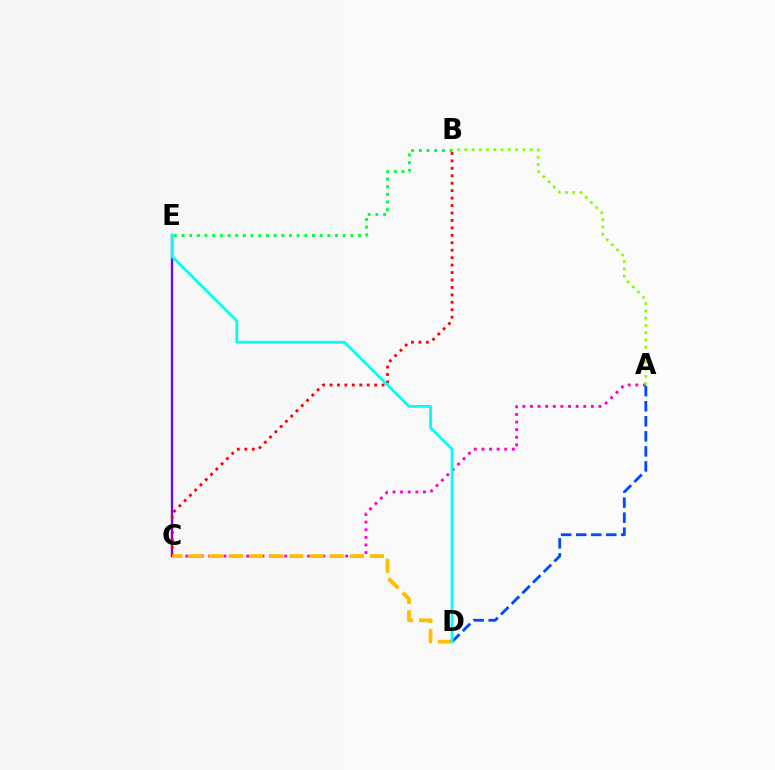{('B', 'E'): [{'color': '#00ff39', 'line_style': 'dotted', 'thickness': 2.09}], ('A', 'C'): [{'color': '#ff00cf', 'line_style': 'dotted', 'thickness': 2.07}], ('C', 'E'): [{'color': '#7200ff', 'line_style': 'solid', 'thickness': 1.66}], ('A', 'D'): [{'color': '#004bff', 'line_style': 'dashed', 'thickness': 2.04}], ('B', 'C'): [{'color': '#ff0000', 'line_style': 'dotted', 'thickness': 2.02}], ('C', 'D'): [{'color': '#ffbd00', 'line_style': 'dashed', 'thickness': 2.74}], ('A', 'B'): [{'color': '#84ff00', 'line_style': 'dotted', 'thickness': 1.98}], ('D', 'E'): [{'color': '#00fff6', 'line_style': 'solid', 'thickness': 2.03}]}